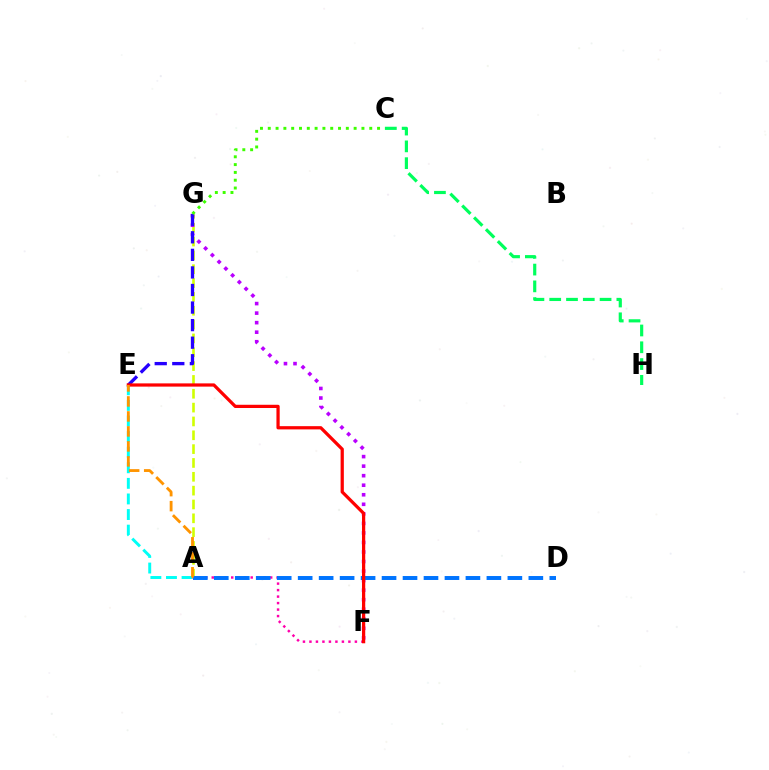{('C', 'H'): [{'color': '#00ff5c', 'line_style': 'dashed', 'thickness': 2.28}], ('A', 'E'): [{'color': '#00fff6', 'line_style': 'dashed', 'thickness': 2.12}, {'color': '#ff9400', 'line_style': 'dashed', 'thickness': 2.04}], ('A', 'G'): [{'color': '#d1ff00', 'line_style': 'dashed', 'thickness': 1.88}], ('F', 'G'): [{'color': '#b900ff', 'line_style': 'dotted', 'thickness': 2.59}], ('E', 'G'): [{'color': '#2500ff', 'line_style': 'dashed', 'thickness': 2.39}], ('A', 'F'): [{'color': '#ff00ac', 'line_style': 'dotted', 'thickness': 1.76}], ('A', 'D'): [{'color': '#0074ff', 'line_style': 'dashed', 'thickness': 2.85}], ('E', 'F'): [{'color': '#ff0000', 'line_style': 'solid', 'thickness': 2.33}], ('C', 'G'): [{'color': '#3dff00', 'line_style': 'dotted', 'thickness': 2.12}]}